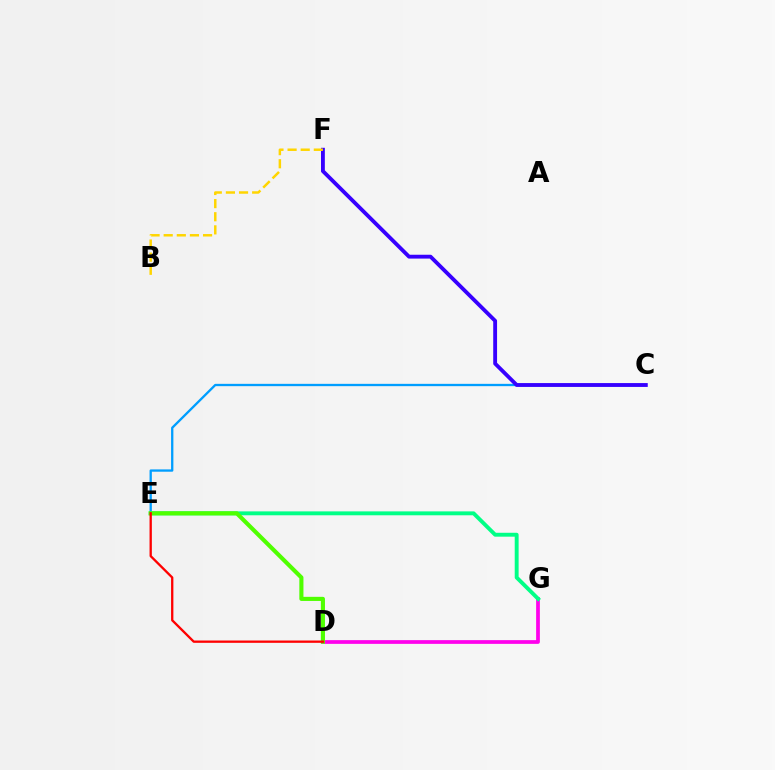{('D', 'G'): [{'color': '#ff00ed', 'line_style': 'solid', 'thickness': 2.68}], ('C', 'E'): [{'color': '#009eff', 'line_style': 'solid', 'thickness': 1.66}], ('E', 'G'): [{'color': '#00ff86', 'line_style': 'solid', 'thickness': 2.81}], ('D', 'E'): [{'color': '#4fff00', 'line_style': 'solid', 'thickness': 2.96}, {'color': '#ff0000', 'line_style': 'solid', 'thickness': 1.66}], ('C', 'F'): [{'color': '#3700ff', 'line_style': 'solid', 'thickness': 2.77}], ('B', 'F'): [{'color': '#ffd500', 'line_style': 'dashed', 'thickness': 1.78}]}